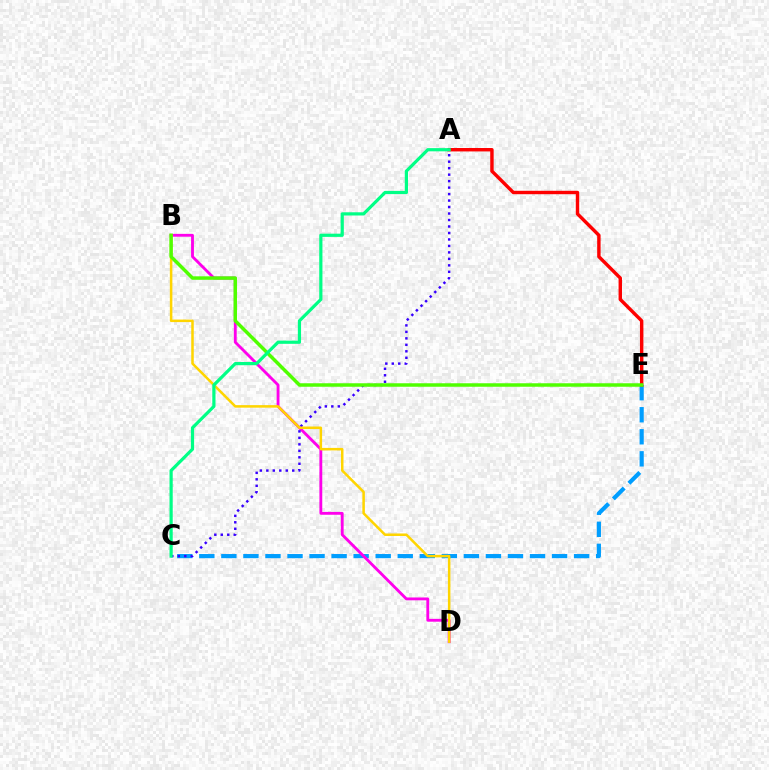{('C', 'E'): [{'color': '#009eff', 'line_style': 'dashed', 'thickness': 2.99}], ('B', 'D'): [{'color': '#ff00ed', 'line_style': 'solid', 'thickness': 2.05}, {'color': '#ffd500', 'line_style': 'solid', 'thickness': 1.82}], ('A', 'C'): [{'color': '#3700ff', 'line_style': 'dotted', 'thickness': 1.76}, {'color': '#00ff86', 'line_style': 'solid', 'thickness': 2.31}], ('A', 'E'): [{'color': '#ff0000', 'line_style': 'solid', 'thickness': 2.46}], ('B', 'E'): [{'color': '#4fff00', 'line_style': 'solid', 'thickness': 2.51}]}